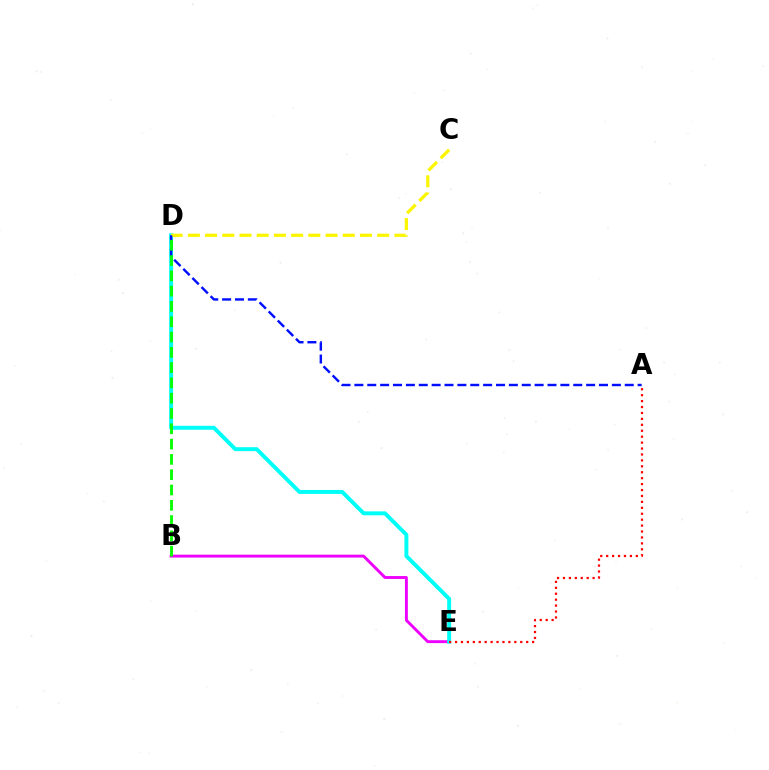{('B', 'E'): [{'color': '#ee00ff', 'line_style': 'solid', 'thickness': 2.08}], ('D', 'E'): [{'color': '#00fff6', 'line_style': 'solid', 'thickness': 2.84}], ('C', 'D'): [{'color': '#fcf500', 'line_style': 'dashed', 'thickness': 2.34}], ('A', 'E'): [{'color': '#ff0000', 'line_style': 'dotted', 'thickness': 1.61}], ('A', 'D'): [{'color': '#0010ff', 'line_style': 'dashed', 'thickness': 1.75}], ('B', 'D'): [{'color': '#08ff00', 'line_style': 'dashed', 'thickness': 2.08}]}